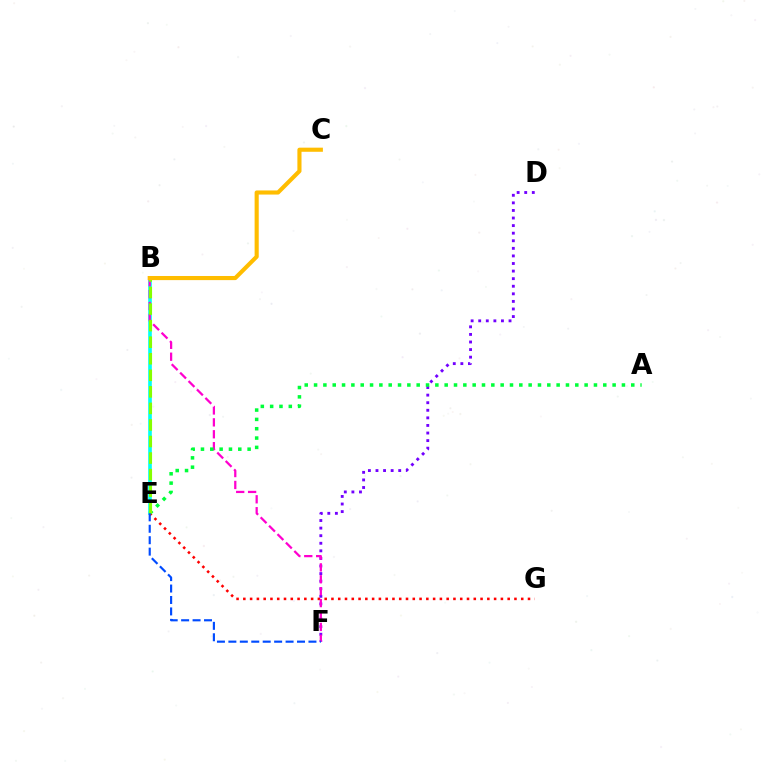{('B', 'E'): [{'color': '#00fff6', 'line_style': 'solid', 'thickness': 2.61}, {'color': '#84ff00', 'line_style': 'dashed', 'thickness': 2.25}], ('E', 'G'): [{'color': '#ff0000', 'line_style': 'dotted', 'thickness': 1.84}], ('D', 'F'): [{'color': '#7200ff', 'line_style': 'dotted', 'thickness': 2.06}], ('B', 'F'): [{'color': '#ff00cf', 'line_style': 'dashed', 'thickness': 1.62}], ('A', 'E'): [{'color': '#00ff39', 'line_style': 'dotted', 'thickness': 2.53}], ('B', 'C'): [{'color': '#ffbd00', 'line_style': 'solid', 'thickness': 2.96}], ('E', 'F'): [{'color': '#004bff', 'line_style': 'dashed', 'thickness': 1.55}]}